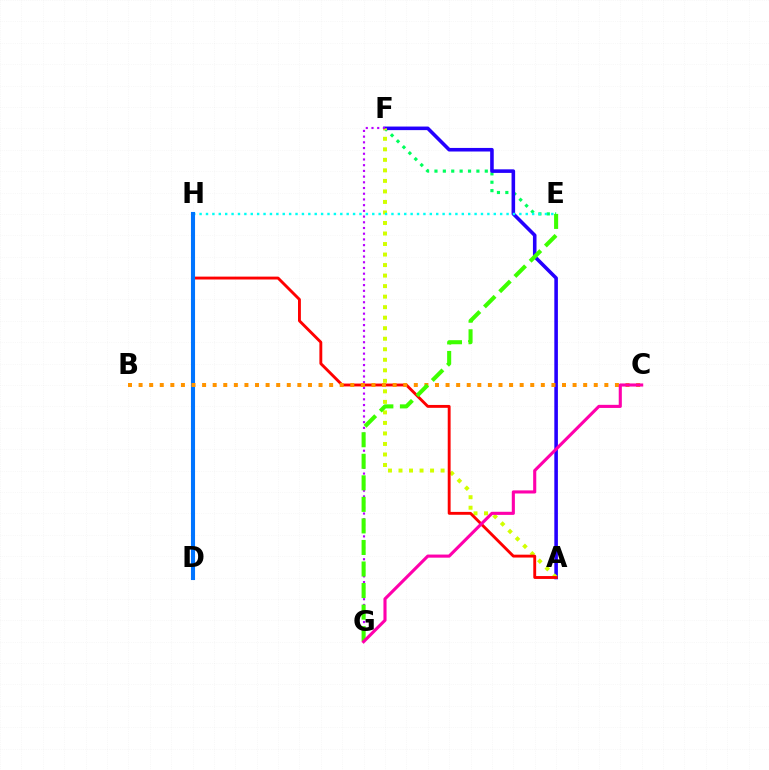{('E', 'F'): [{'color': '#00ff5c', 'line_style': 'dotted', 'thickness': 2.28}], ('A', 'F'): [{'color': '#2500ff', 'line_style': 'solid', 'thickness': 2.58}, {'color': '#d1ff00', 'line_style': 'dotted', 'thickness': 2.86}], ('F', 'G'): [{'color': '#b900ff', 'line_style': 'dotted', 'thickness': 1.55}], ('A', 'H'): [{'color': '#ff0000', 'line_style': 'solid', 'thickness': 2.07}], ('E', 'H'): [{'color': '#00fff6', 'line_style': 'dotted', 'thickness': 1.74}], ('D', 'H'): [{'color': '#0074ff', 'line_style': 'solid', 'thickness': 2.94}], ('B', 'C'): [{'color': '#ff9400', 'line_style': 'dotted', 'thickness': 2.88}], ('E', 'G'): [{'color': '#3dff00', 'line_style': 'dashed', 'thickness': 2.93}], ('C', 'G'): [{'color': '#ff00ac', 'line_style': 'solid', 'thickness': 2.24}]}